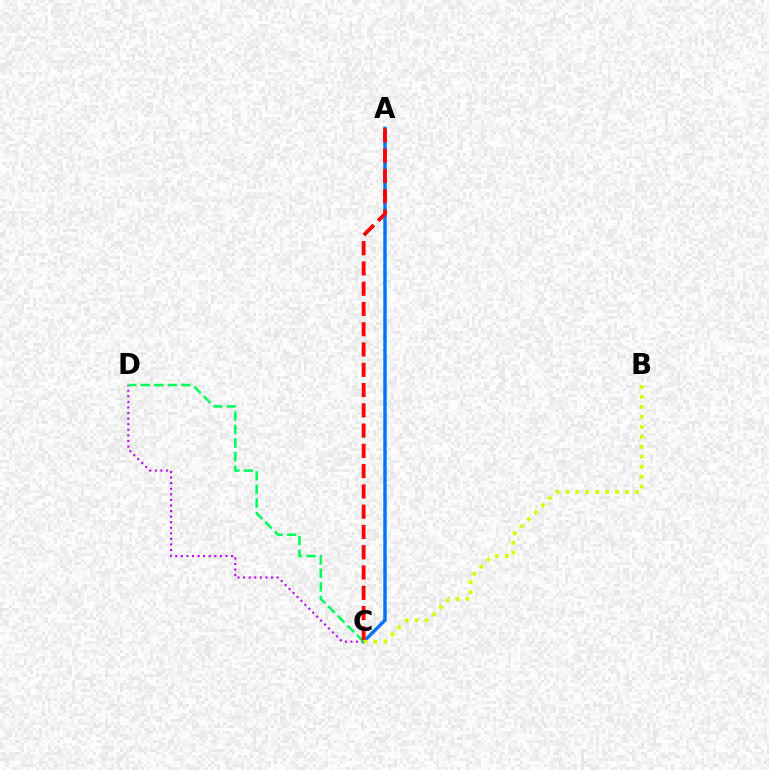{('A', 'C'): [{'color': '#0074ff', 'line_style': 'solid', 'thickness': 2.47}, {'color': '#ff0000', 'line_style': 'dashed', 'thickness': 2.75}], ('C', 'D'): [{'color': '#b900ff', 'line_style': 'dotted', 'thickness': 1.52}, {'color': '#00ff5c', 'line_style': 'dashed', 'thickness': 1.84}], ('B', 'C'): [{'color': '#d1ff00', 'line_style': 'dotted', 'thickness': 2.71}]}